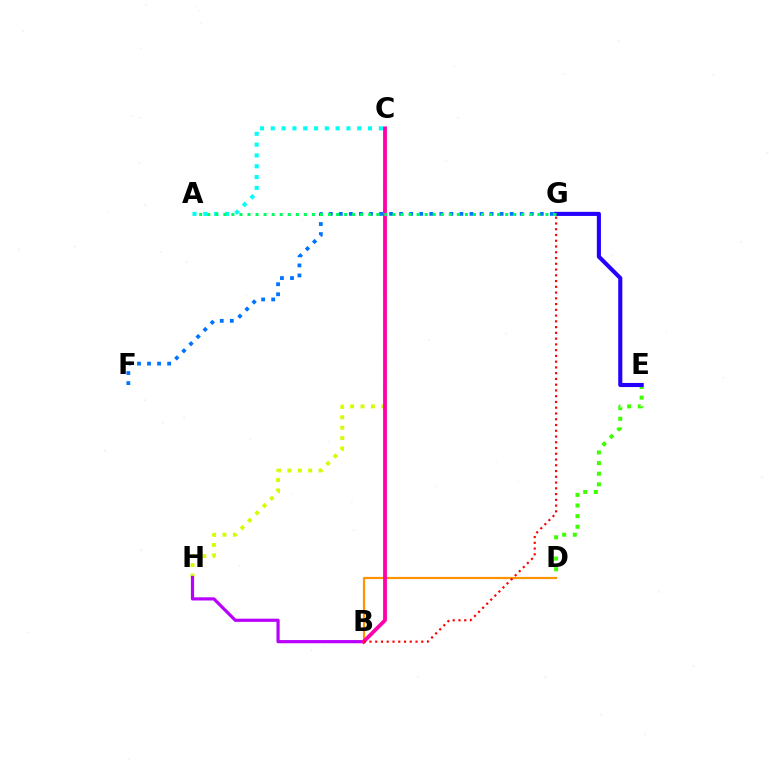{('A', 'C'): [{'color': '#00fff6', 'line_style': 'dotted', 'thickness': 2.94}], ('D', 'E'): [{'color': '#3dff00', 'line_style': 'dotted', 'thickness': 2.89}], ('C', 'H'): [{'color': '#d1ff00', 'line_style': 'dotted', 'thickness': 2.83}], ('B', 'H'): [{'color': '#b900ff', 'line_style': 'solid', 'thickness': 2.29}], ('E', 'G'): [{'color': '#2500ff', 'line_style': 'solid', 'thickness': 2.95}], ('F', 'G'): [{'color': '#0074ff', 'line_style': 'dotted', 'thickness': 2.73}], ('B', 'D'): [{'color': '#ff9400', 'line_style': 'solid', 'thickness': 1.58}], ('B', 'C'): [{'color': '#ff00ac', 'line_style': 'solid', 'thickness': 2.74}], ('B', 'G'): [{'color': '#ff0000', 'line_style': 'dotted', 'thickness': 1.56}], ('A', 'G'): [{'color': '#00ff5c', 'line_style': 'dotted', 'thickness': 2.19}]}